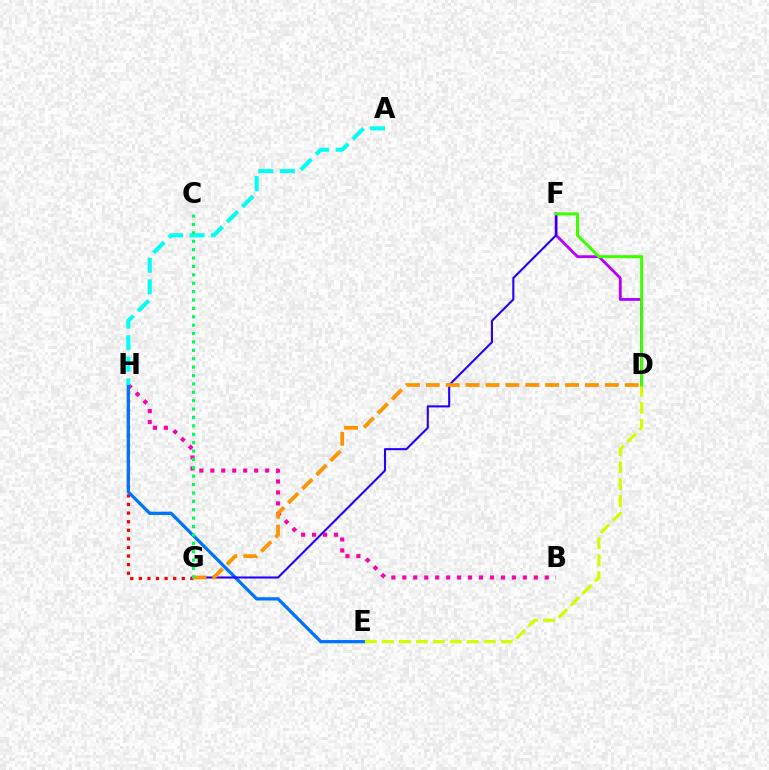{('B', 'H'): [{'color': '#ff00ac', 'line_style': 'dotted', 'thickness': 2.98}], ('D', 'F'): [{'color': '#b900ff', 'line_style': 'solid', 'thickness': 2.02}, {'color': '#3dff00', 'line_style': 'solid', 'thickness': 2.16}], ('G', 'H'): [{'color': '#ff0000', 'line_style': 'dotted', 'thickness': 2.33}], ('E', 'H'): [{'color': '#0074ff', 'line_style': 'solid', 'thickness': 2.35}], ('F', 'G'): [{'color': '#2500ff', 'line_style': 'solid', 'thickness': 1.5}], ('D', 'G'): [{'color': '#ff9400', 'line_style': 'dashed', 'thickness': 2.7}], ('A', 'H'): [{'color': '#00fff6', 'line_style': 'dashed', 'thickness': 2.93}], ('D', 'E'): [{'color': '#d1ff00', 'line_style': 'dashed', 'thickness': 2.31}], ('C', 'G'): [{'color': '#00ff5c', 'line_style': 'dotted', 'thickness': 2.28}]}